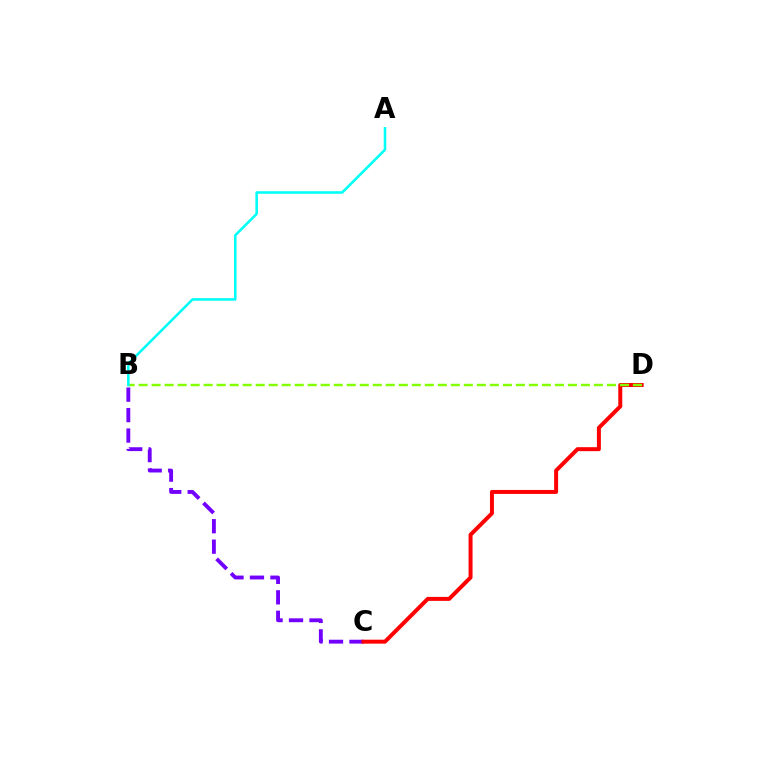{('B', 'C'): [{'color': '#7200ff', 'line_style': 'dashed', 'thickness': 2.78}], ('C', 'D'): [{'color': '#ff0000', 'line_style': 'solid', 'thickness': 2.86}], ('B', 'D'): [{'color': '#84ff00', 'line_style': 'dashed', 'thickness': 1.77}], ('A', 'B'): [{'color': '#00fff6', 'line_style': 'solid', 'thickness': 1.85}]}